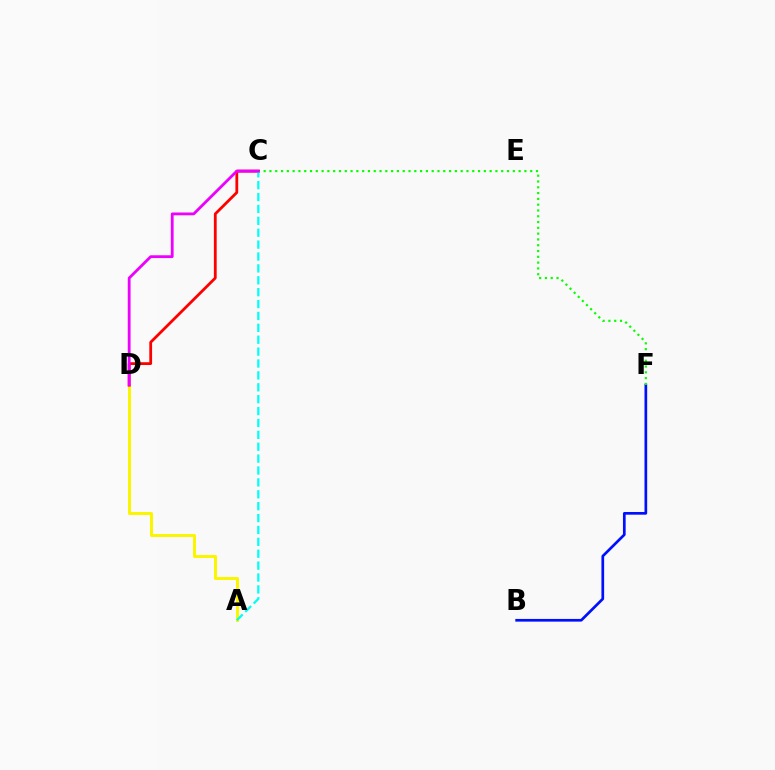{('A', 'D'): [{'color': '#fcf500', 'line_style': 'solid', 'thickness': 2.15}], ('B', 'F'): [{'color': '#0010ff', 'line_style': 'solid', 'thickness': 1.94}], ('C', 'F'): [{'color': '#08ff00', 'line_style': 'dotted', 'thickness': 1.57}], ('C', 'D'): [{'color': '#ff0000', 'line_style': 'solid', 'thickness': 2.01}, {'color': '#ee00ff', 'line_style': 'solid', 'thickness': 2.02}], ('A', 'C'): [{'color': '#00fff6', 'line_style': 'dashed', 'thickness': 1.62}]}